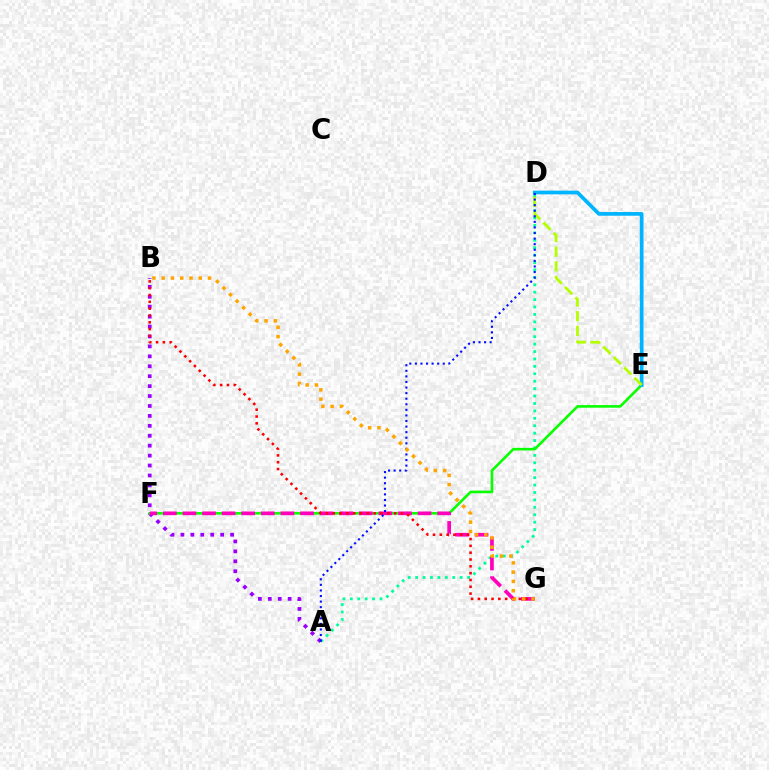{('A', 'D'): [{'color': '#00ff9d', 'line_style': 'dotted', 'thickness': 2.02}, {'color': '#0010ff', 'line_style': 'dotted', 'thickness': 1.51}], ('A', 'B'): [{'color': '#9b00ff', 'line_style': 'dotted', 'thickness': 2.7}], ('E', 'F'): [{'color': '#08ff00', 'line_style': 'solid', 'thickness': 1.88}], ('F', 'G'): [{'color': '#ff00bd', 'line_style': 'dashed', 'thickness': 2.66}], ('B', 'G'): [{'color': '#ff0000', 'line_style': 'dotted', 'thickness': 1.85}, {'color': '#ffa500', 'line_style': 'dotted', 'thickness': 2.52}], ('D', 'E'): [{'color': '#00b5ff', 'line_style': 'solid', 'thickness': 2.67}, {'color': '#b3ff00', 'line_style': 'dashed', 'thickness': 1.99}]}